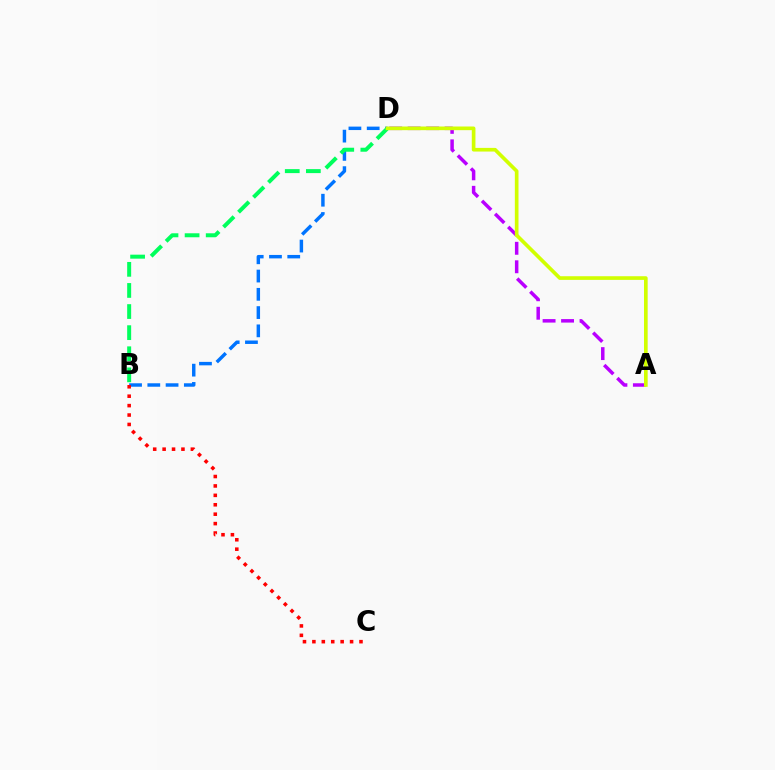{('B', 'D'): [{'color': '#0074ff', 'line_style': 'dashed', 'thickness': 2.48}, {'color': '#00ff5c', 'line_style': 'dashed', 'thickness': 2.87}], ('A', 'D'): [{'color': '#b900ff', 'line_style': 'dashed', 'thickness': 2.51}, {'color': '#d1ff00', 'line_style': 'solid', 'thickness': 2.63}], ('B', 'C'): [{'color': '#ff0000', 'line_style': 'dotted', 'thickness': 2.56}]}